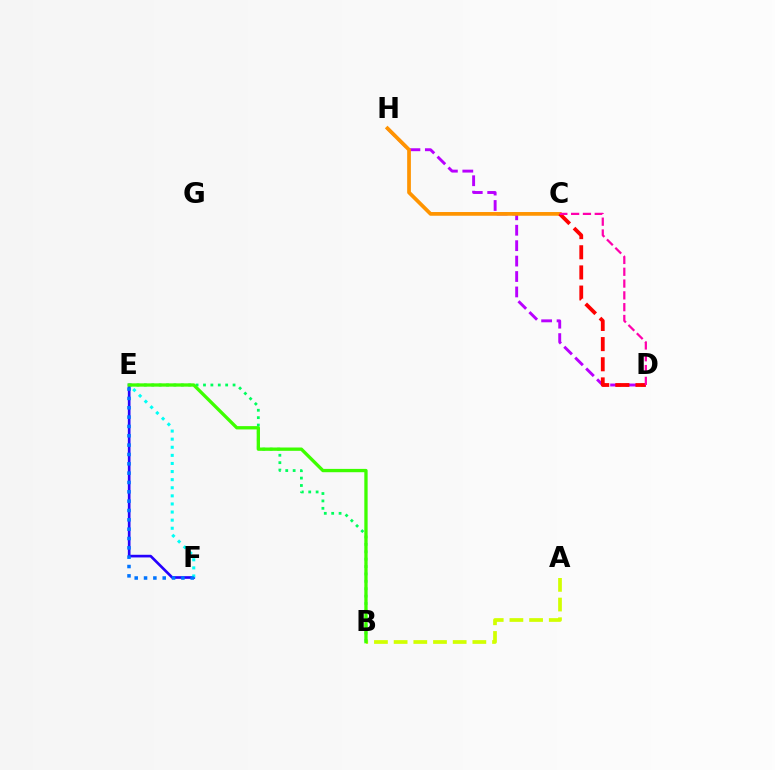{('B', 'E'): [{'color': '#00ff5c', 'line_style': 'dotted', 'thickness': 2.01}, {'color': '#3dff00', 'line_style': 'solid', 'thickness': 2.39}], ('D', 'H'): [{'color': '#b900ff', 'line_style': 'dashed', 'thickness': 2.1}], ('C', 'H'): [{'color': '#ff9400', 'line_style': 'solid', 'thickness': 2.68}], ('C', 'D'): [{'color': '#ff0000', 'line_style': 'dashed', 'thickness': 2.74}, {'color': '#ff00ac', 'line_style': 'dashed', 'thickness': 1.6}], ('E', 'F'): [{'color': '#2500ff', 'line_style': 'solid', 'thickness': 1.91}, {'color': '#00fff6', 'line_style': 'dotted', 'thickness': 2.2}, {'color': '#0074ff', 'line_style': 'dotted', 'thickness': 2.54}], ('A', 'B'): [{'color': '#d1ff00', 'line_style': 'dashed', 'thickness': 2.67}]}